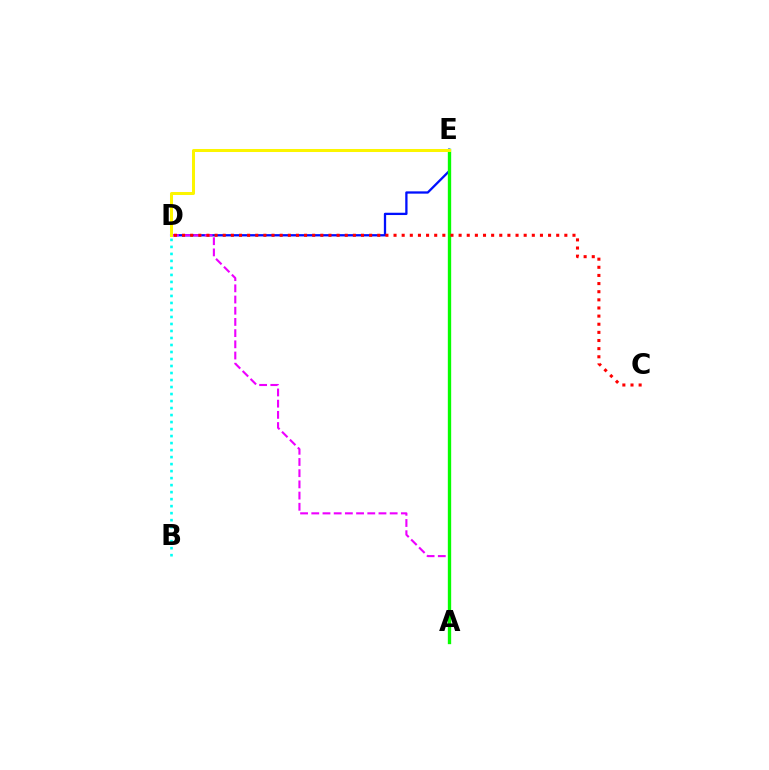{('D', 'E'): [{'color': '#0010ff', 'line_style': 'solid', 'thickness': 1.65}, {'color': '#fcf500', 'line_style': 'solid', 'thickness': 2.16}], ('A', 'D'): [{'color': '#ee00ff', 'line_style': 'dashed', 'thickness': 1.52}], ('B', 'D'): [{'color': '#00fff6', 'line_style': 'dotted', 'thickness': 1.9}], ('A', 'E'): [{'color': '#08ff00', 'line_style': 'solid', 'thickness': 2.41}], ('C', 'D'): [{'color': '#ff0000', 'line_style': 'dotted', 'thickness': 2.21}]}